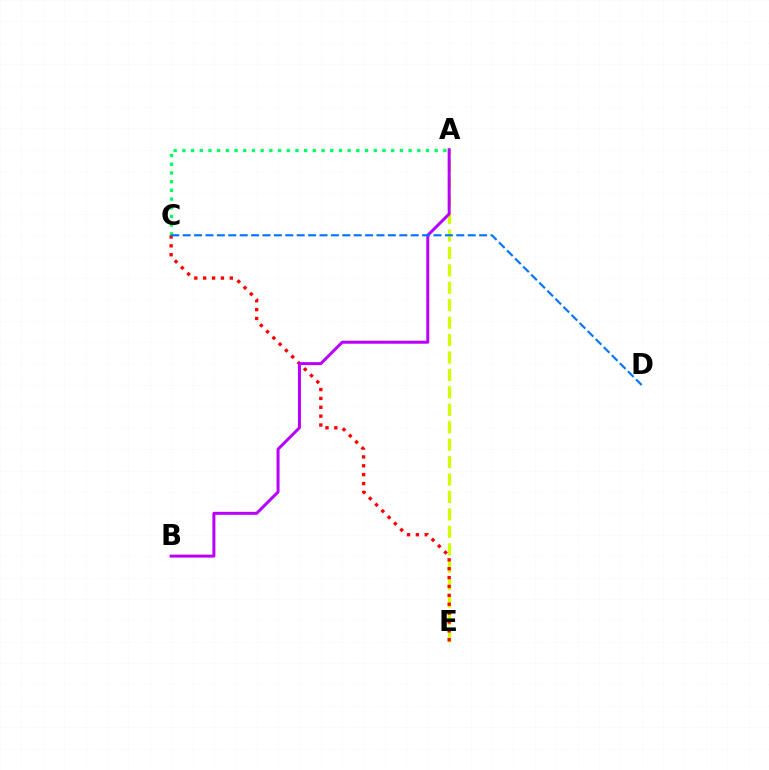{('A', 'E'): [{'color': '#d1ff00', 'line_style': 'dashed', 'thickness': 2.37}], ('A', 'C'): [{'color': '#00ff5c', 'line_style': 'dotted', 'thickness': 2.36}], ('C', 'E'): [{'color': '#ff0000', 'line_style': 'dotted', 'thickness': 2.41}], ('A', 'B'): [{'color': '#b900ff', 'line_style': 'solid', 'thickness': 2.15}], ('C', 'D'): [{'color': '#0074ff', 'line_style': 'dashed', 'thickness': 1.55}]}